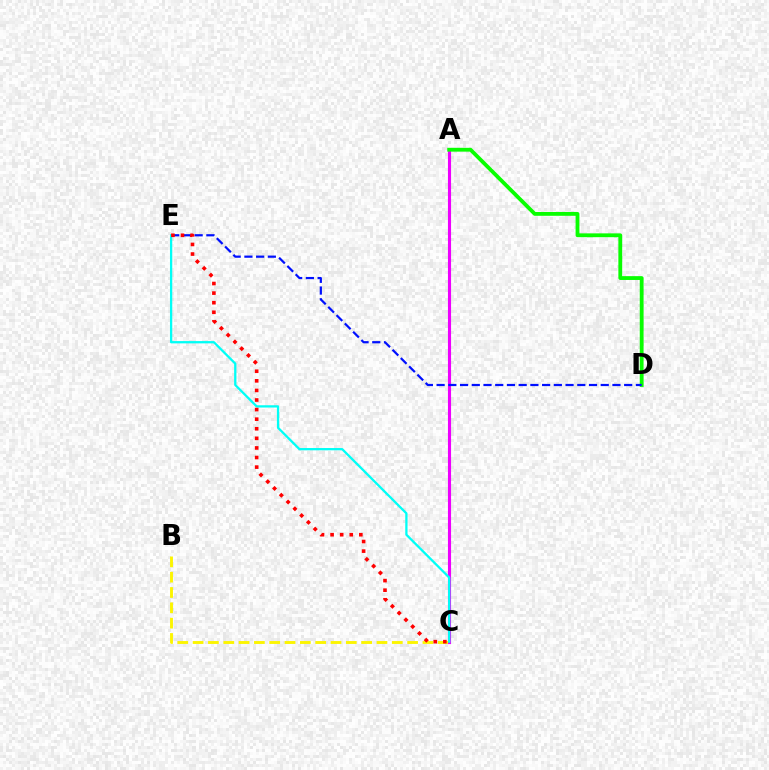{('B', 'C'): [{'color': '#fcf500', 'line_style': 'dashed', 'thickness': 2.08}], ('A', 'C'): [{'color': '#ee00ff', 'line_style': 'solid', 'thickness': 2.24}], ('A', 'D'): [{'color': '#08ff00', 'line_style': 'solid', 'thickness': 2.75}], ('D', 'E'): [{'color': '#0010ff', 'line_style': 'dashed', 'thickness': 1.59}], ('C', 'E'): [{'color': '#00fff6', 'line_style': 'solid', 'thickness': 1.64}, {'color': '#ff0000', 'line_style': 'dotted', 'thickness': 2.6}]}